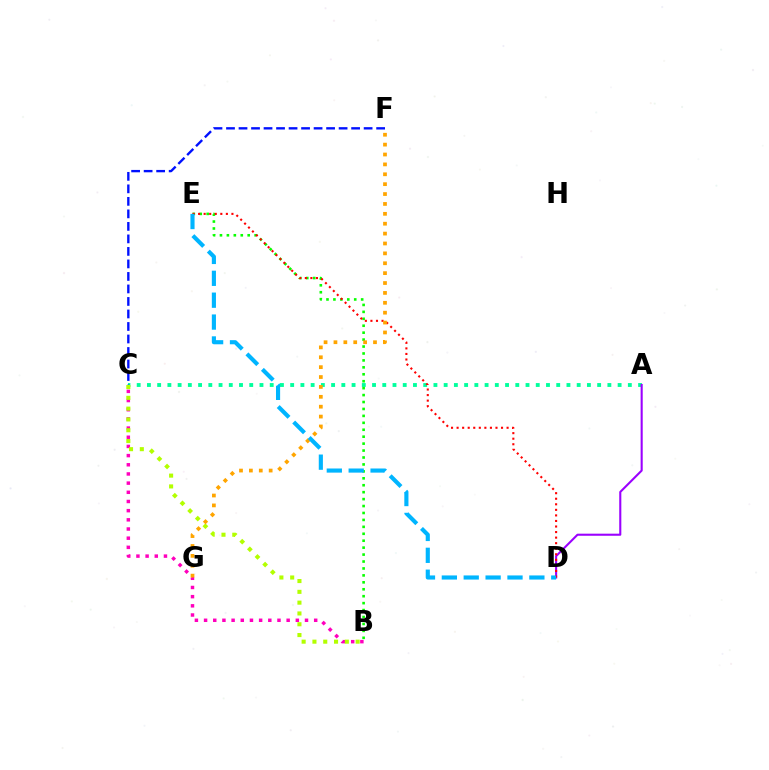{('B', 'C'): [{'color': '#ff00bd', 'line_style': 'dotted', 'thickness': 2.49}, {'color': '#b3ff00', 'line_style': 'dotted', 'thickness': 2.94}], ('A', 'C'): [{'color': '#00ff9d', 'line_style': 'dotted', 'thickness': 2.78}], ('A', 'D'): [{'color': '#9b00ff', 'line_style': 'solid', 'thickness': 1.51}], ('C', 'F'): [{'color': '#0010ff', 'line_style': 'dashed', 'thickness': 1.7}], ('B', 'E'): [{'color': '#08ff00', 'line_style': 'dotted', 'thickness': 1.88}], ('D', 'E'): [{'color': '#ff0000', 'line_style': 'dotted', 'thickness': 1.51}, {'color': '#00b5ff', 'line_style': 'dashed', 'thickness': 2.97}], ('F', 'G'): [{'color': '#ffa500', 'line_style': 'dotted', 'thickness': 2.69}]}